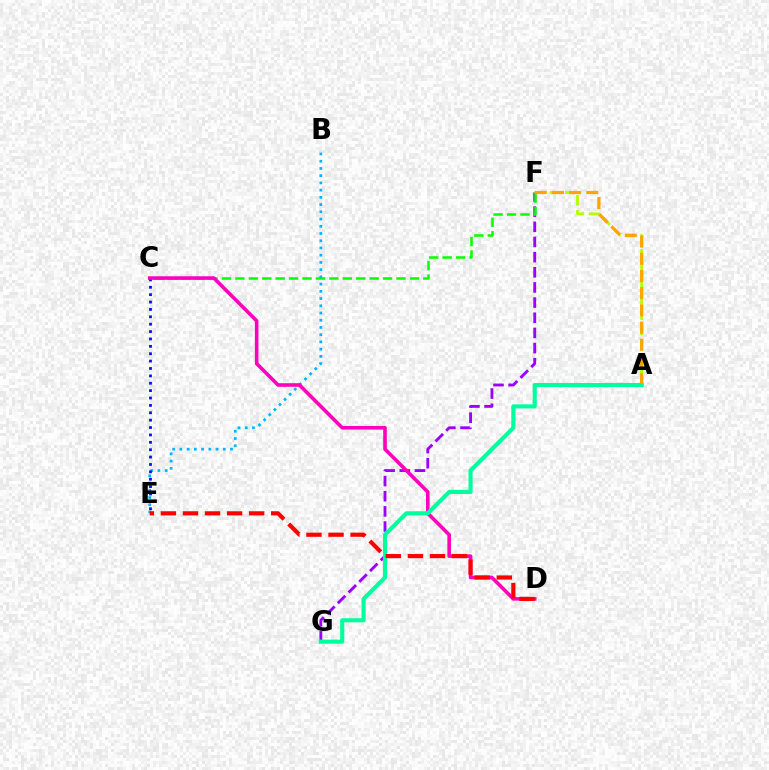{('F', 'G'): [{'color': '#9b00ff', 'line_style': 'dashed', 'thickness': 2.06}], ('C', 'F'): [{'color': '#08ff00', 'line_style': 'dashed', 'thickness': 1.82}], ('B', 'E'): [{'color': '#00b5ff', 'line_style': 'dotted', 'thickness': 1.96}], ('C', 'E'): [{'color': '#0010ff', 'line_style': 'dotted', 'thickness': 2.01}], ('A', 'F'): [{'color': '#b3ff00', 'line_style': 'dashed', 'thickness': 2.05}, {'color': '#ffa500', 'line_style': 'dashed', 'thickness': 2.34}], ('C', 'D'): [{'color': '#ff00bd', 'line_style': 'solid', 'thickness': 2.59}], ('A', 'G'): [{'color': '#00ff9d', 'line_style': 'solid', 'thickness': 2.96}], ('D', 'E'): [{'color': '#ff0000', 'line_style': 'dashed', 'thickness': 3.0}]}